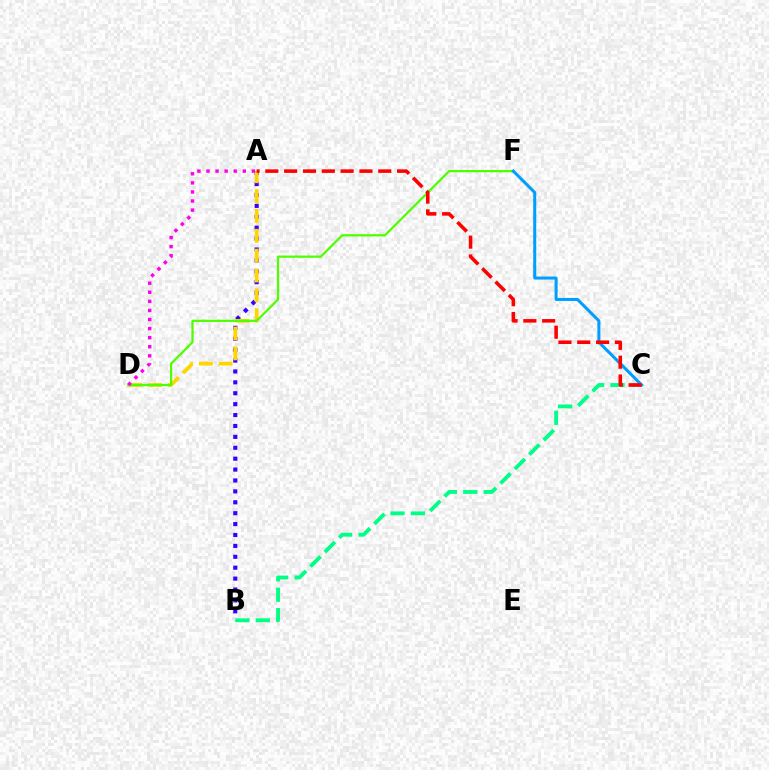{('B', 'C'): [{'color': '#00ff86', 'line_style': 'dashed', 'thickness': 2.77}], ('A', 'B'): [{'color': '#3700ff', 'line_style': 'dotted', 'thickness': 2.96}], ('A', 'D'): [{'color': '#ffd500', 'line_style': 'dashed', 'thickness': 2.7}, {'color': '#ff00ed', 'line_style': 'dotted', 'thickness': 2.47}], ('D', 'F'): [{'color': '#4fff00', 'line_style': 'solid', 'thickness': 1.61}], ('C', 'F'): [{'color': '#009eff', 'line_style': 'solid', 'thickness': 2.17}], ('A', 'C'): [{'color': '#ff0000', 'line_style': 'dashed', 'thickness': 2.56}]}